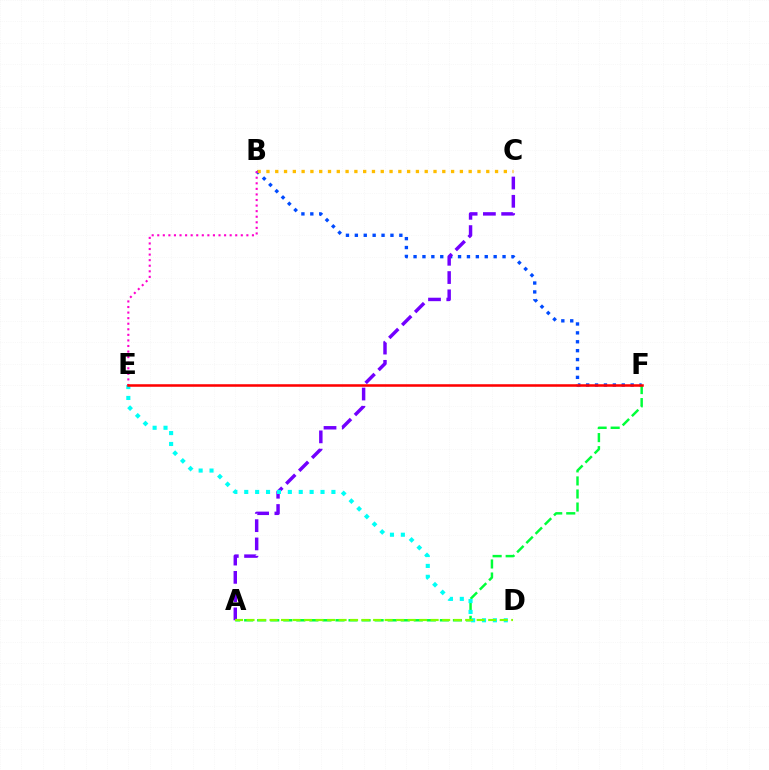{('B', 'F'): [{'color': '#004bff', 'line_style': 'dotted', 'thickness': 2.42}], ('A', 'C'): [{'color': '#7200ff', 'line_style': 'dashed', 'thickness': 2.48}], ('B', 'C'): [{'color': '#ffbd00', 'line_style': 'dotted', 'thickness': 2.39}], ('A', 'F'): [{'color': '#00ff39', 'line_style': 'dashed', 'thickness': 1.77}], ('D', 'E'): [{'color': '#00fff6', 'line_style': 'dotted', 'thickness': 2.96}], ('B', 'E'): [{'color': '#ff00cf', 'line_style': 'dotted', 'thickness': 1.51}], ('A', 'D'): [{'color': '#84ff00', 'line_style': 'dashed', 'thickness': 1.56}], ('E', 'F'): [{'color': '#ff0000', 'line_style': 'solid', 'thickness': 1.83}]}